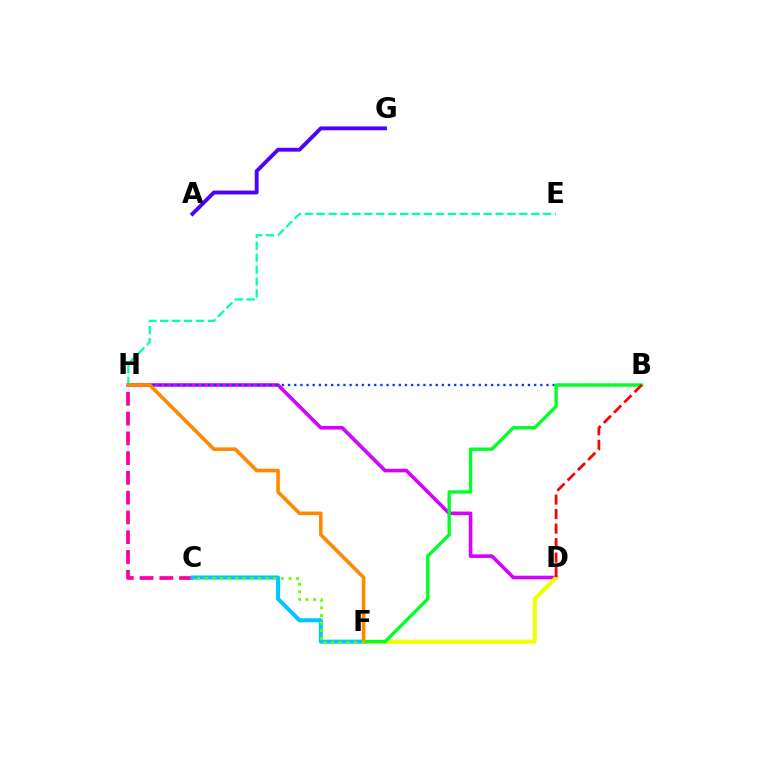{('D', 'H'): [{'color': '#d600ff', 'line_style': 'solid', 'thickness': 2.59}], ('C', 'H'): [{'color': '#ff00a0', 'line_style': 'dashed', 'thickness': 2.69}], ('D', 'F'): [{'color': '#eeff00', 'line_style': 'solid', 'thickness': 2.85}], ('C', 'F'): [{'color': '#00c7ff', 'line_style': 'solid', 'thickness': 2.91}, {'color': '#66ff00', 'line_style': 'dotted', 'thickness': 2.07}], ('E', 'H'): [{'color': '#00ffaf', 'line_style': 'dashed', 'thickness': 1.62}], ('B', 'H'): [{'color': '#003fff', 'line_style': 'dotted', 'thickness': 1.67}], ('B', 'F'): [{'color': '#00ff27', 'line_style': 'solid', 'thickness': 2.42}], ('A', 'G'): [{'color': '#4f00ff', 'line_style': 'solid', 'thickness': 2.77}], ('F', 'H'): [{'color': '#ff8800', 'line_style': 'solid', 'thickness': 2.6}], ('B', 'D'): [{'color': '#ff0000', 'line_style': 'dashed', 'thickness': 1.97}]}